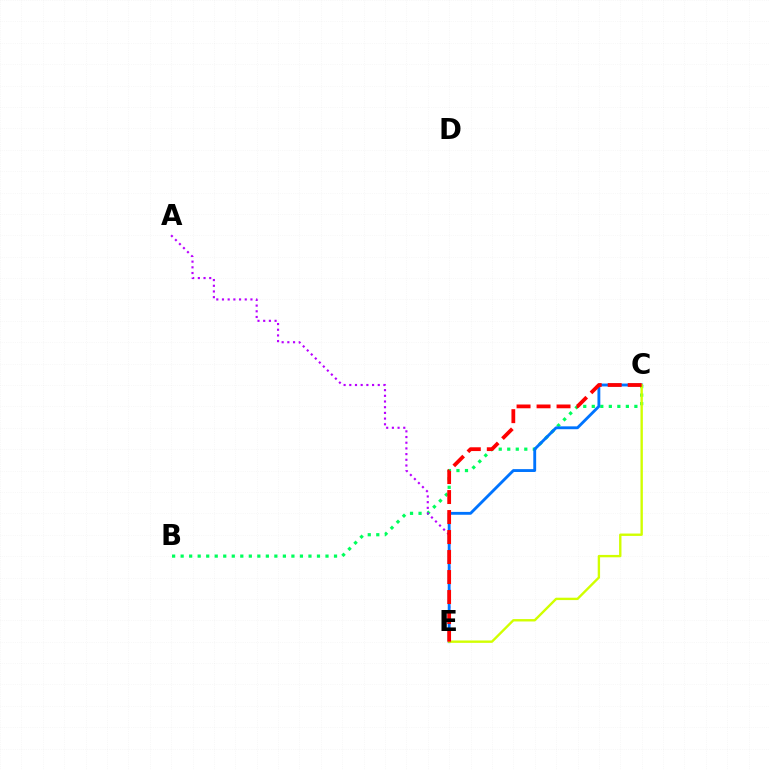{('B', 'C'): [{'color': '#00ff5c', 'line_style': 'dotted', 'thickness': 2.32}], ('A', 'E'): [{'color': '#b900ff', 'line_style': 'dotted', 'thickness': 1.55}], ('C', 'E'): [{'color': '#0074ff', 'line_style': 'solid', 'thickness': 2.06}, {'color': '#d1ff00', 'line_style': 'solid', 'thickness': 1.71}, {'color': '#ff0000', 'line_style': 'dashed', 'thickness': 2.72}]}